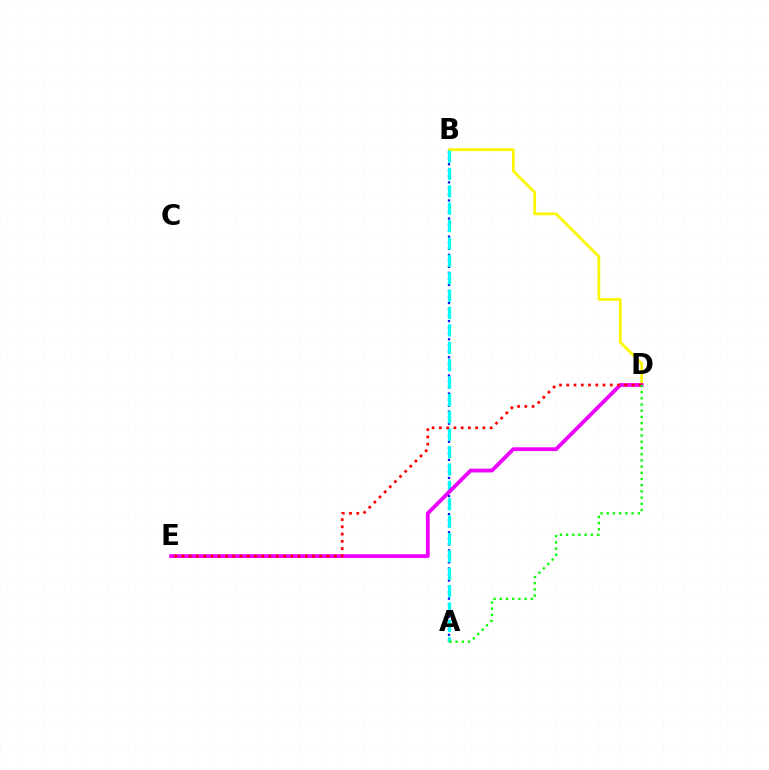{('B', 'D'): [{'color': '#fcf500', 'line_style': 'solid', 'thickness': 1.93}], ('A', 'B'): [{'color': '#0010ff', 'line_style': 'dotted', 'thickness': 1.64}, {'color': '#00fff6', 'line_style': 'dashed', 'thickness': 2.36}], ('D', 'E'): [{'color': '#ee00ff', 'line_style': 'solid', 'thickness': 2.73}, {'color': '#ff0000', 'line_style': 'dotted', 'thickness': 1.97}], ('A', 'D'): [{'color': '#08ff00', 'line_style': 'dotted', 'thickness': 1.69}]}